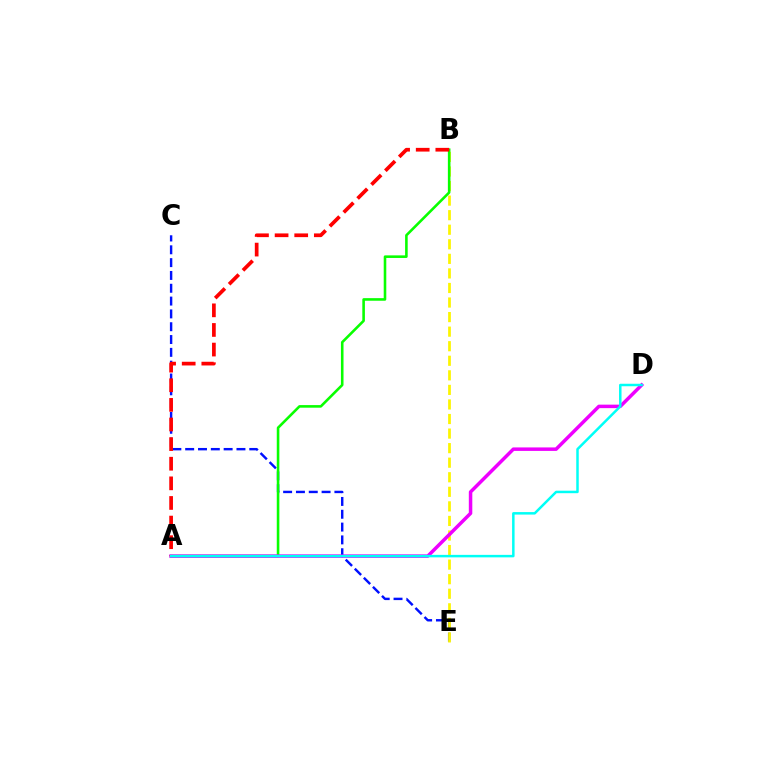{('C', 'E'): [{'color': '#0010ff', 'line_style': 'dashed', 'thickness': 1.74}], ('B', 'E'): [{'color': '#fcf500', 'line_style': 'dashed', 'thickness': 1.98}], ('A', 'B'): [{'color': '#08ff00', 'line_style': 'solid', 'thickness': 1.86}, {'color': '#ff0000', 'line_style': 'dashed', 'thickness': 2.66}], ('A', 'D'): [{'color': '#ee00ff', 'line_style': 'solid', 'thickness': 2.51}, {'color': '#00fff6', 'line_style': 'solid', 'thickness': 1.79}]}